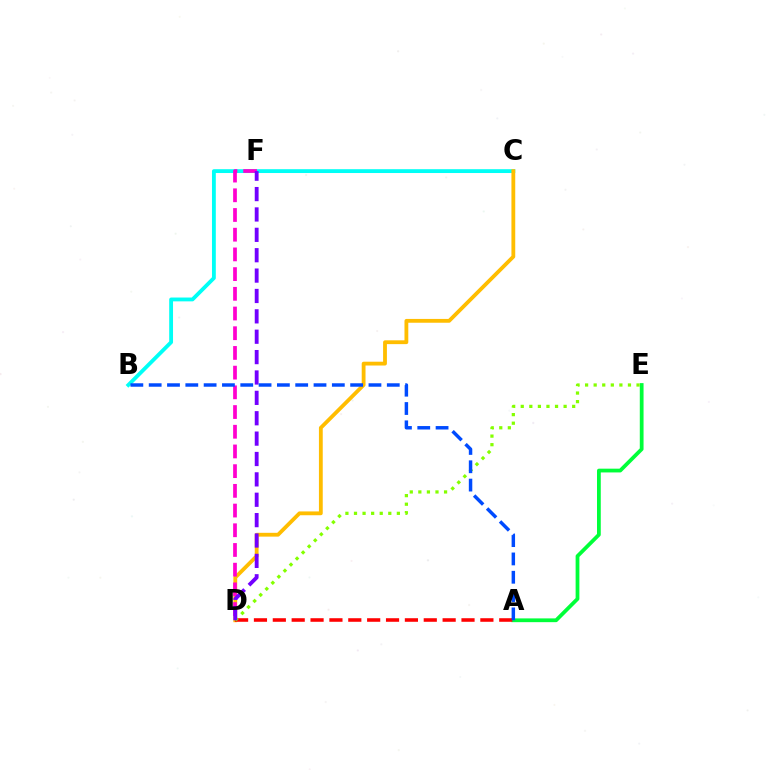{('B', 'C'): [{'color': '#00fff6', 'line_style': 'solid', 'thickness': 2.76}], ('C', 'D'): [{'color': '#ffbd00', 'line_style': 'solid', 'thickness': 2.75}], ('A', 'E'): [{'color': '#00ff39', 'line_style': 'solid', 'thickness': 2.71}], ('D', 'F'): [{'color': '#ff00cf', 'line_style': 'dashed', 'thickness': 2.68}, {'color': '#7200ff', 'line_style': 'dashed', 'thickness': 2.77}], ('A', 'D'): [{'color': '#ff0000', 'line_style': 'dashed', 'thickness': 2.56}], ('D', 'E'): [{'color': '#84ff00', 'line_style': 'dotted', 'thickness': 2.33}], ('A', 'B'): [{'color': '#004bff', 'line_style': 'dashed', 'thickness': 2.49}]}